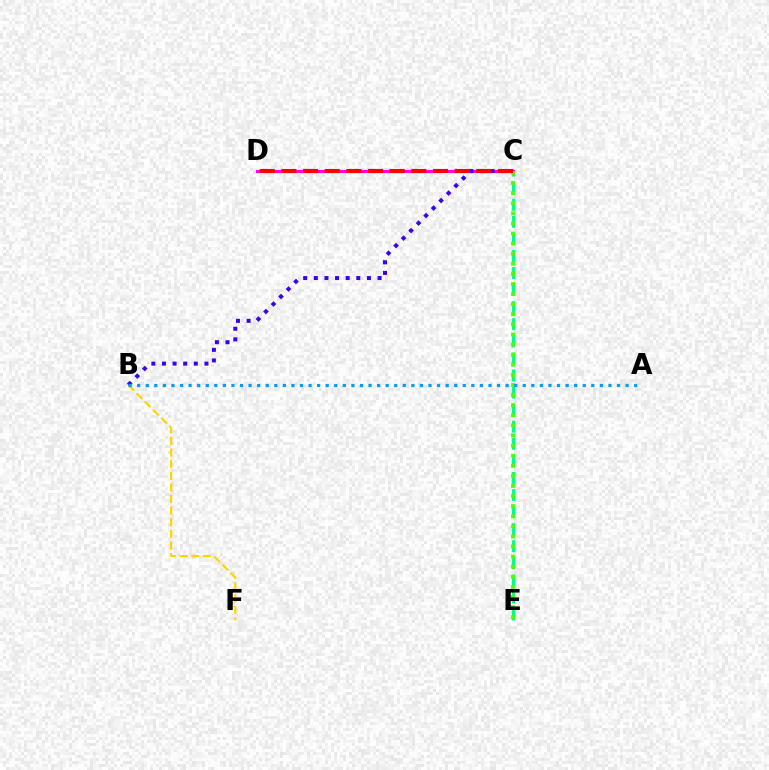{('B', 'F'): [{'color': '#ffd500', 'line_style': 'dashed', 'thickness': 1.58}], ('C', 'E'): [{'color': '#00ff86', 'line_style': 'dashed', 'thickness': 2.32}, {'color': '#4fff00', 'line_style': 'dotted', 'thickness': 2.74}], ('C', 'D'): [{'color': '#ff00ed', 'line_style': 'solid', 'thickness': 2.24}, {'color': '#ff0000', 'line_style': 'dashed', 'thickness': 2.94}], ('B', 'C'): [{'color': '#3700ff', 'line_style': 'dotted', 'thickness': 2.88}], ('A', 'B'): [{'color': '#009eff', 'line_style': 'dotted', 'thickness': 2.33}]}